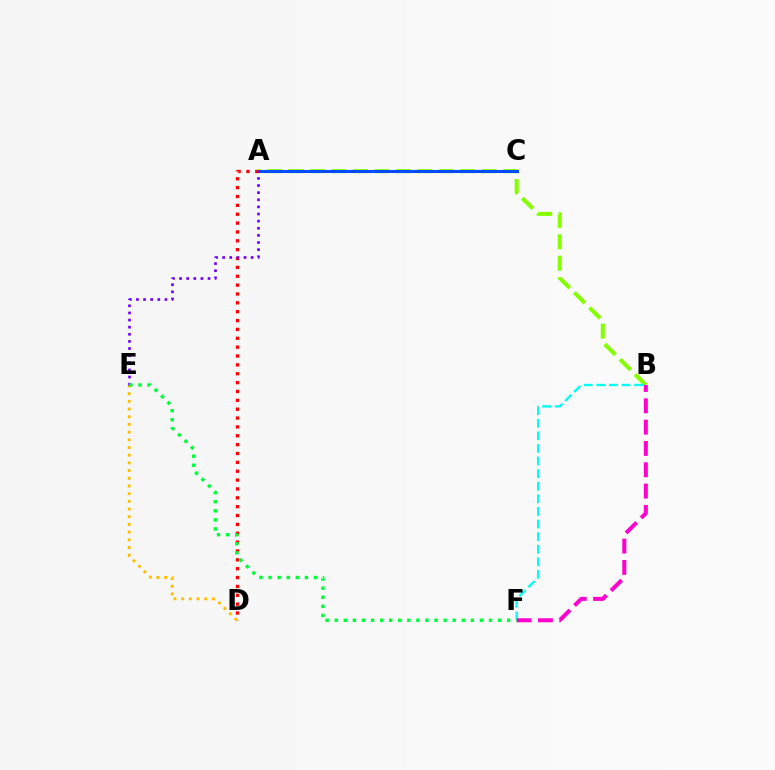{('A', 'B'): [{'color': '#84ff00', 'line_style': 'dashed', 'thickness': 2.91}], ('A', 'C'): [{'color': '#004bff', 'line_style': 'solid', 'thickness': 2.19}], ('A', 'D'): [{'color': '#ff0000', 'line_style': 'dotted', 'thickness': 2.41}], ('D', 'E'): [{'color': '#ffbd00', 'line_style': 'dotted', 'thickness': 2.09}], ('B', 'F'): [{'color': '#00fff6', 'line_style': 'dashed', 'thickness': 1.71}, {'color': '#ff00cf', 'line_style': 'dashed', 'thickness': 2.9}], ('A', 'E'): [{'color': '#7200ff', 'line_style': 'dotted', 'thickness': 1.94}], ('E', 'F'): [{'color': '#00ff39', 'line_style': 'dotted', 'thickness': 2.47}]}